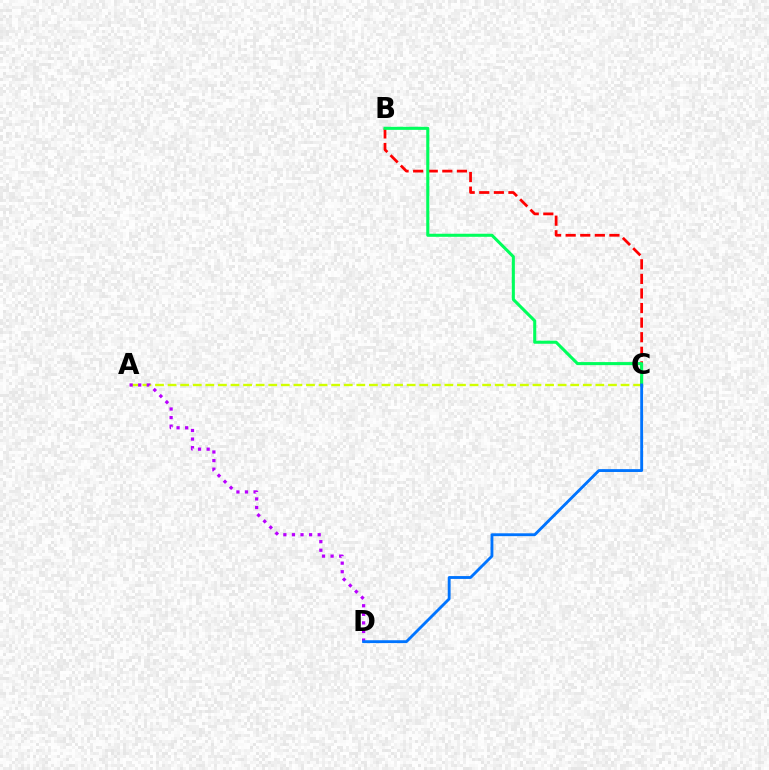{('A', 'C'): [{'color': '#d1ff00', 'line_style': 'dashed', 'thickness': 1.71}], ('B', 'C'): [{'color': '#ff0000', 'line_style': 'dashed', 'thickness': 1.98}, {'color': '#00ff5c', 'line_style': 'solid', 'thickness': 2.2}], ('A', 'D'): [{'color': '#b900ff', 'line_style': 'dotted', 'thickness': 2.33}], ('C', 'D'): [{'color': '#0074ff', 'line_style': 'solid', 'thickness': 2.05}]}